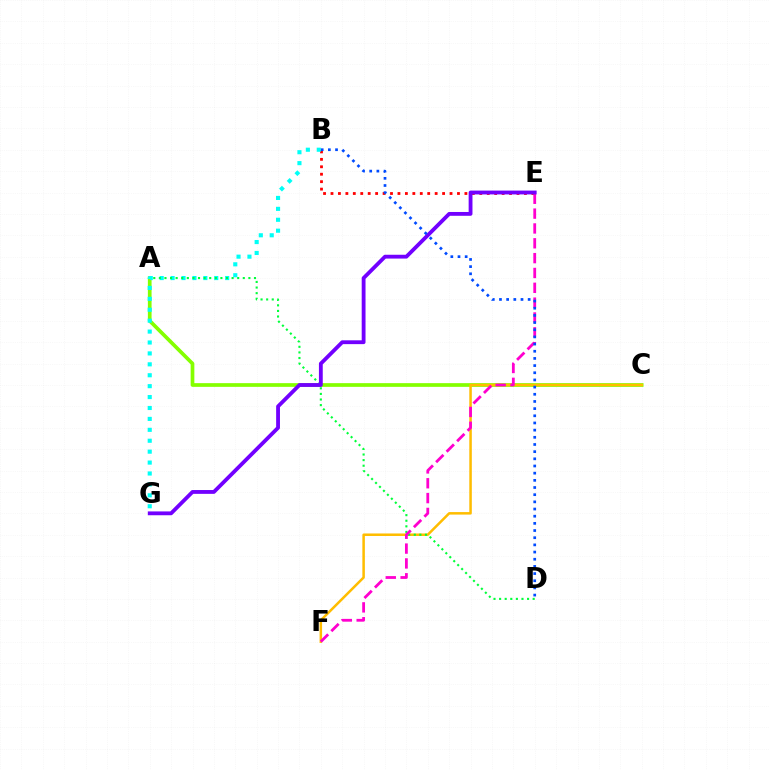{('A', 'C'): [{'color': '#84ff00', 'line_style': 'solid', 'thickness': 2.66}], ('C', 'F'): [{'color': '#ffbd00', 'line_style': 'solid', 'thickness': 1.81}], ('B', 'E'): [{'color': '#ff0000', 'line_style': 'dotted', 'thickness': 2.02}], ('B', 'G'): [{'color': '#00fff6', 'line_style': 'dotted', 'thickness': 2.97}], ('A', 'D'): [{'color': '#00ff39', 'line_style': 'dotted', 'thickness': 1.52}], ('E', 'F'): [{'color': '#ff00cf', 'line_style': 'dashed', 'thickness': 2.02}], ('E', 'G'): [{'color': '#7200ff', 'line_style': 'solid', 'thickness': 2.75}], ('B', 'D'): [{'color': '#004bff', 'line_style': 'dotted', 'thickness': 1.95}]}